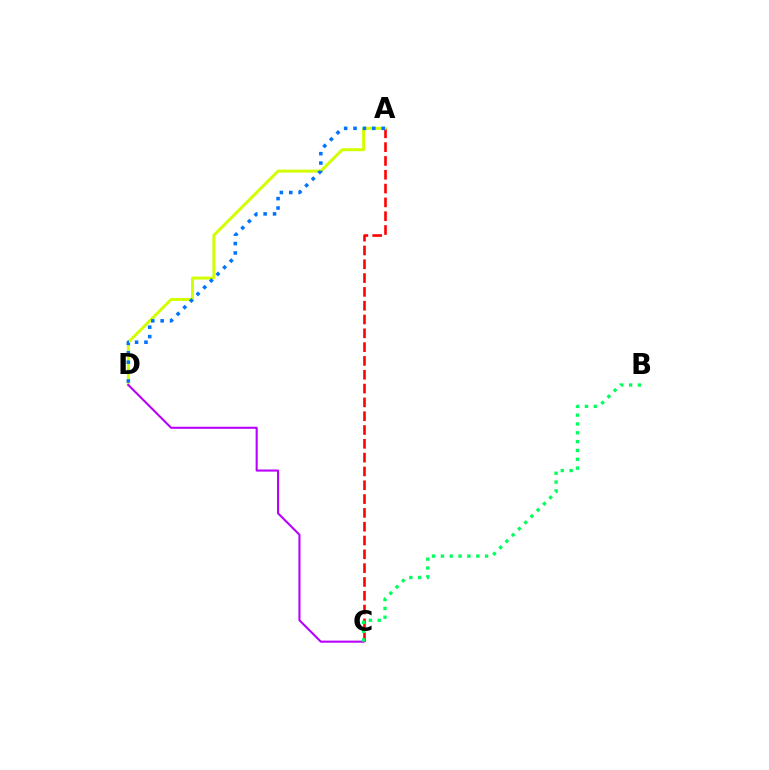{('A', 'C'): [{'color': '#ff0000', 'line_style': 'dashed', 'thickness': 1.88}], ('A', 'D'): [{'color': '#d1ff00', 'line_style': 'solid', 'thickness': 2.13}, {'color': '#0074ff', 'line_style': 'dotted', 'thickness': 2.55}], ('C', 'D'): [{'color': '#b900ff', 'line_style': 'solid', 'thickness': 1.5}], ('B', 'C'): [{'color': '#00ff5c', 'line_style': 'dotted', 'thickness': 2.4}]}